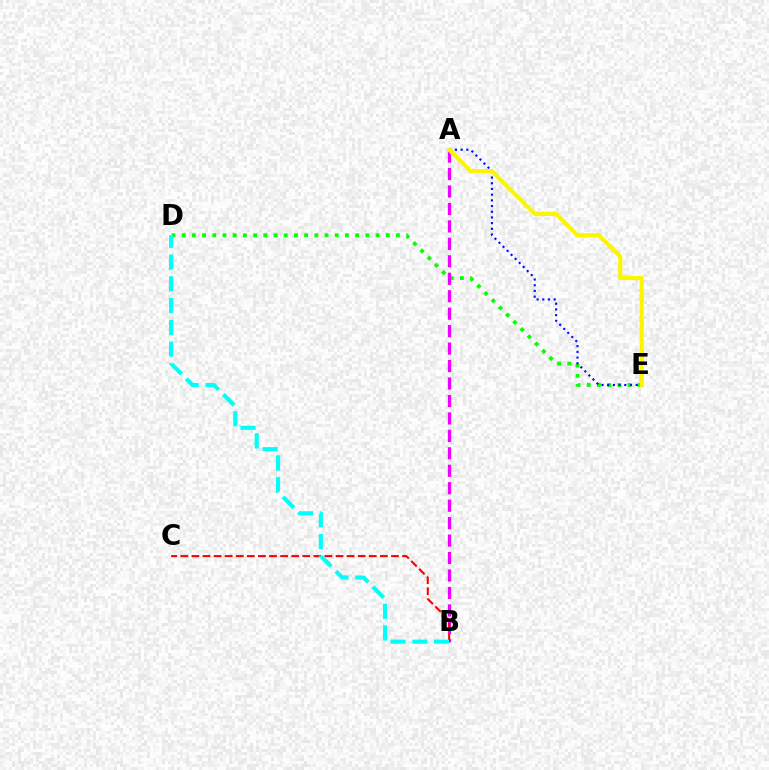{('D', 'E'): [{'color': '#08ff00', 'line_style': 'dotted', 'thickness': 2.77}], ('A', 'B'): [{'color': '#ee00ff', 'line_style': 'dashed', 'thickness': 2.37}], ('A', 'E'): [{'color': '#0010ff', 'line_style': 'dotted', 'thickness': 1.55}, {'color': '#fcf500', 'line_style': 'solid', 'thickness': 2.98}], ('B', 'C'): [{'color': '#ff0000', 'line_style': 'dashed', 'thickness': 1.51}], ('B', 'D'): [{'color': '#00fff6', 'line_style': 'dashed', 'thickness': 2.96}]}